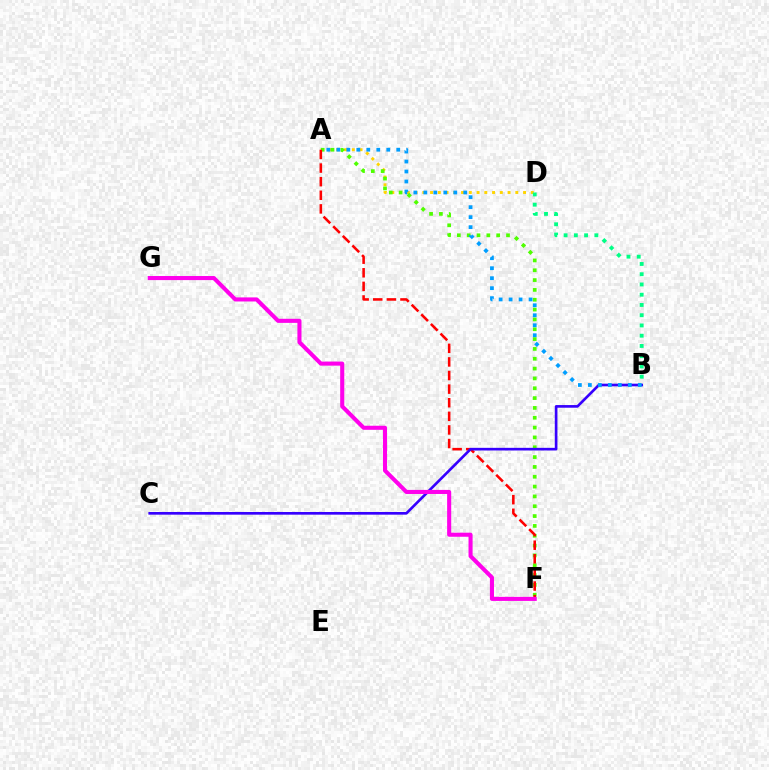{('A', 'D'): [{'color': '#ffd500', 'line_style': 'dotted', 'thickness': 2.11}], ('A', 'F'): [{'color': '#4fff00', 'line_style': 'dotted', 'thickness': 2.67}, {'color': '#ff0000', 'line_style': 'dashed', 'thickness': 1.85}], ('B', 'C'): [{'color': '#3700ff', 'line_style': 'solid', 'thickness': 1.91}], ('F', 'G'): [{'color': '#ff00ed', 'line_style': 'solid', 'thickness': 2.93}], ('B', 'D'): [{'color': '#00ff86', 'line_style': 'dotted', 'thickness': 2.78}], ('A', 'B'): [{'color': '#009eff', 'line_style': 'dotted', 'thickness': 2.71}]}